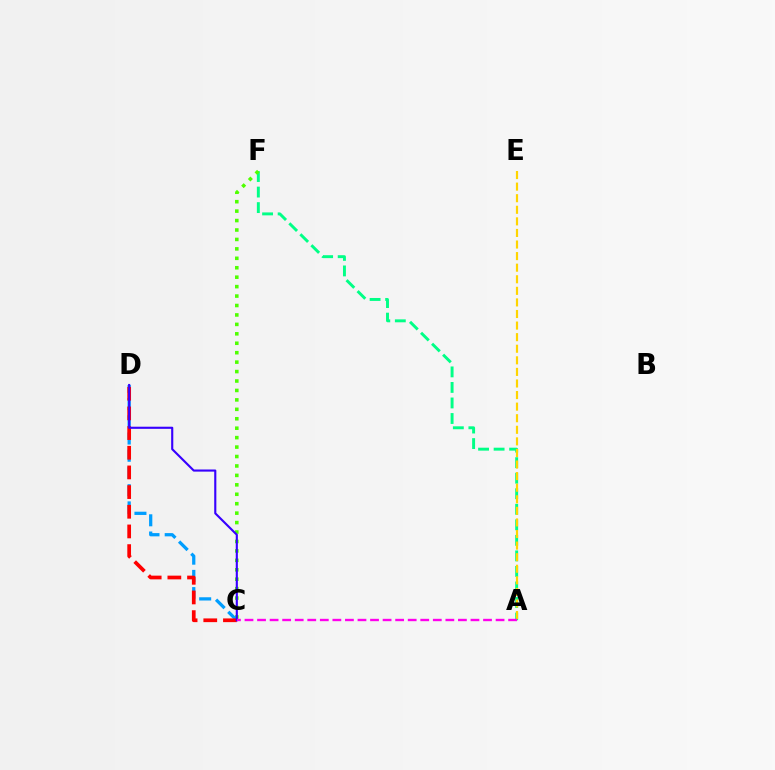{('A', 'F'): [{'color': '#00ff86', 'line_style': 'dashed', 'thickness': 2.11}], ('A', 'E'): [{'color': '#ffd500', 'line_style': 'dashed', 'thickness': 1.57}], ('C', 'F'): [{'color': '#4fff00', 'line_style': 'dotted', 'thickness': 2.56}], ('C', 'D'): [{'color': '#009eff', 'line_style': 'dashed', 'thickness': 2.34}, {'color': '#ff0000', 'line_style': 'dashed', 'thickness': 2.67}, {'color': '#3700ff', 'line_style': 'solid', 'thickness': 1.53}], ('A', 'C'): [{'color': '#ff00ed', 'line_style': 'dashed', 'thickness': 1.71}]}